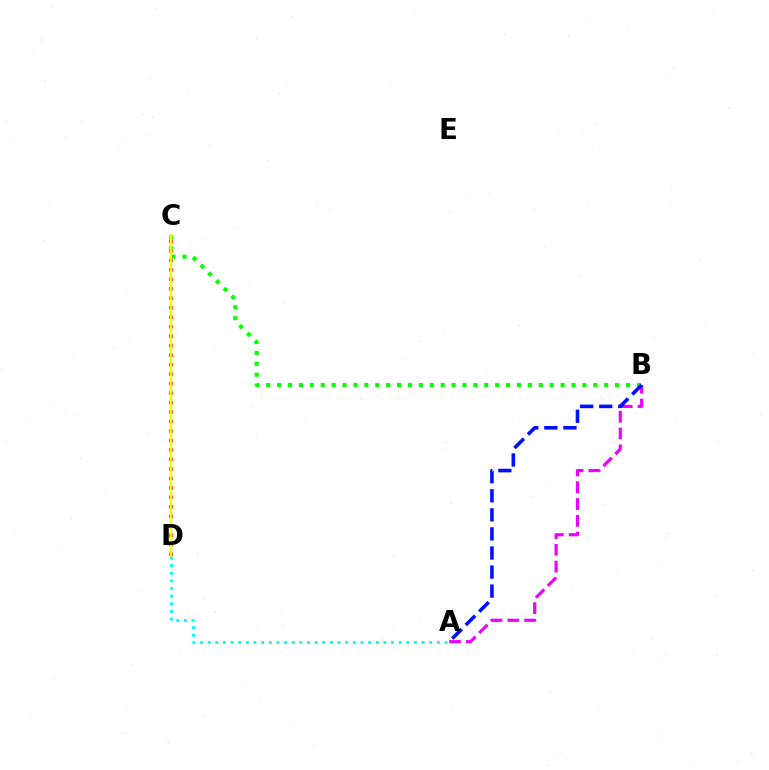{('C', 'D'): [{'color': '#ff0000', 'line_style': 'dotted', 'thickness': 2.58}, {'color': '#fcf500', 'line_style': 'solid', 'thickness': 1.71}], ('A', 'D'): [{'color': '#00fff6', 'line_style': 'dotted', 'thickness': 2.08}], ('B', 'C'): [{'color': '#08ff00', 'line_style': 'dotted', 'thickness': 2.96}], ('A', 'B'): [{'color': '#ee00ff', 'line_style': 'dashed', 'thickness': 2.28}, {'color': '#0010ff', 'line_style': 'dashed', 'thickness': 2.59}]}